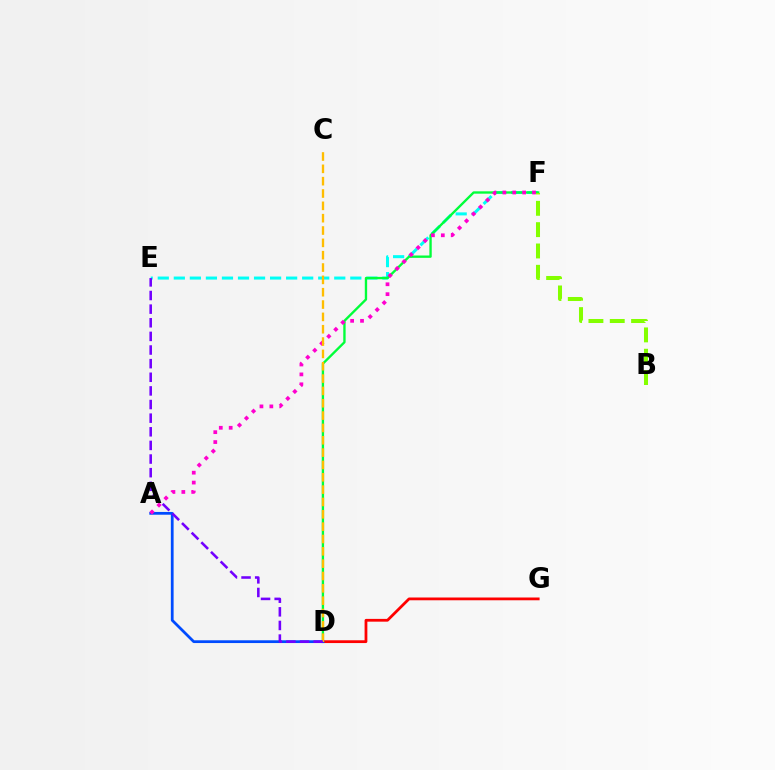{('E', 'F'): [{'color': '#00fff6', 'line_style': 'dashed', 'thickness': 2.18}], ('D', 'F'): [{'color': '#00ff39', 'line_style': 'solid', 'thickness': 1.69}], ('D', 'G'): [{'color': '#ff0000', 'line_style': 'solid', 'thickness': 2.0}], ('A', 'D'): [{'color': '#004bff', 'line_style': 'solid', 'thickness': 1.99}], ('A', 'F'): [{'color': '#ff00cf', 'line_style': 'dotted', 'thickness': 2.69}], ('C', 'D'): [{'color': '#ffbd00', 'line_style': 'dashed', 'thickness': 1.68}], ('B', 'F'): [{'color': '#84ff00', 'line_style': 'dashed', 'thickness': 2.9}], ('D', 'E'): [{'color': '#7200ff', 'line_style': 'dashed', 'thickness': 1.85}]}